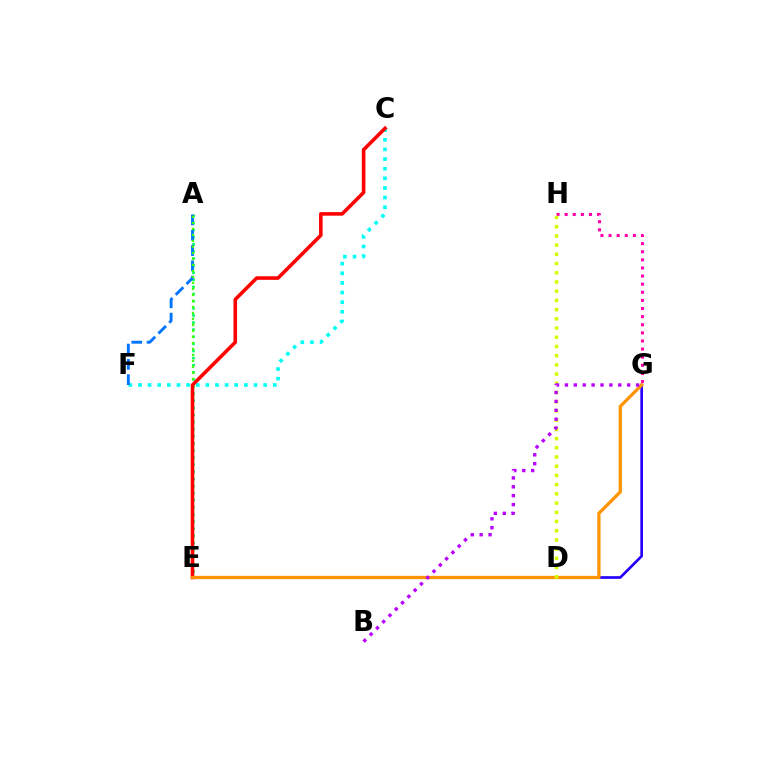{('A', 'E'): [{'color': '#00ff5c', 'line_style': 'dotted', 'thickness': 1.93}, {'color': '#3dff00', 'line_style': 'dotted', 'thickness': 1.63}], ('C', 'F'): [{'color': '#00fff6', 'line_style': 'dotted', 'thickness': 2.62}], ('A', 'F'): [{'color': '#0074ff', 'line_style': 'dashed', 'thickness': 2.08}], ('D', 'G'): [{'color': '#2500ff', 'line_style': 'solid', 'thickness': 1.93}], ('G', 'H'): [{'color': '#ff00ac', 'line_style': 'dotted', 'thickness': 2.2}], ('C', 'E'): [{'color': '#ff0000', 'line_style': 'solid', 'thickness': 2.57}], ('E', 'G'): [{'color': '#ff9400', 'line_style': 'solid', 'thickness': 2.36}], ('D', 'H'): [{'color': '#d1ff00', 'line_style': 'dotted', 'thickness': 2.5}], ('B', 'G'): [{'color': '#b900ff', 'line_style': 'dotted', 'thickness': 2.42}]}